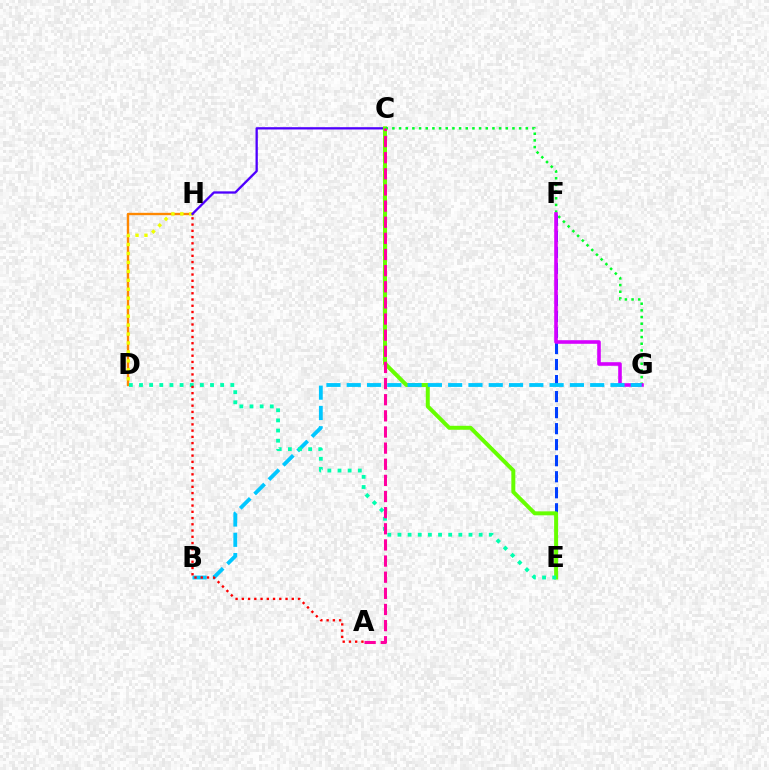{('D', 'H'): [{'color': '#ff8800', 'line_style': 'solid', 'thickness': 1.7}, {'color': '#eeff00', 'line_style': 'dotted', 'thickness': 2.43}], ('C', 'H'): [{'color': '#4f00ff', 'line_style': 'solid', 'thickness': 1.66}], ('E', 'F'): [{'color': '#003fff', 'line_style': 'dashed', 'thickness': 2.18}], ('C', 'E'): [{'color': '#66ff00', 'line_style': 'solid', 'thickness': 2.86}], ('C', 'G'): [{'color': '#00ff27', 'line_style': 'dotted', 'thickness': 1.81}], ('F', 'G'): [{'color': '#d600ff', 'line_style': 'solid', 'thickness': 2.59}], ('B', 'G'): [{'color': '#00c7ff', 'line_style': 'dashed', 'thickness': 2.76}], ('D', 'E'): [{'color': '#00ffaf', 'line_style': 'dotted', 'thickness': 2.76}], ('A', 'H'): [{'color': '#ff0000', 'line_style': 'dotted', 'thickness': 1.7}], ('A', 'C'): [{'color': '#ff00a0', 'line_style': 'dashed', 'thickness': 2.19}]}